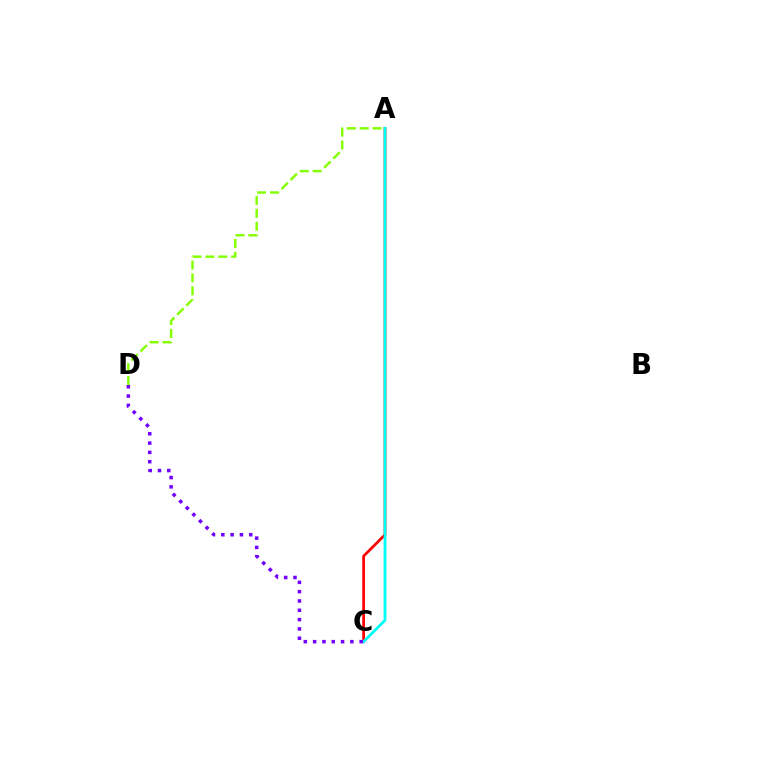{('A', 'C'): [{'color': '#ff0000', 'line_style': 'solid', 'thickness': 1.96}, {'color': '#00fff6', 'line_style': 'solid', 'thickness': 2.01}], ('A', 'D'): [{'color': '#84ff00', 'line_style': 'dashed', 'thickness': 1.75}], ('C', 'D'): [{'color': '#7200ff', 'line_style': 'dotted', 'thickness': 2.53}]}